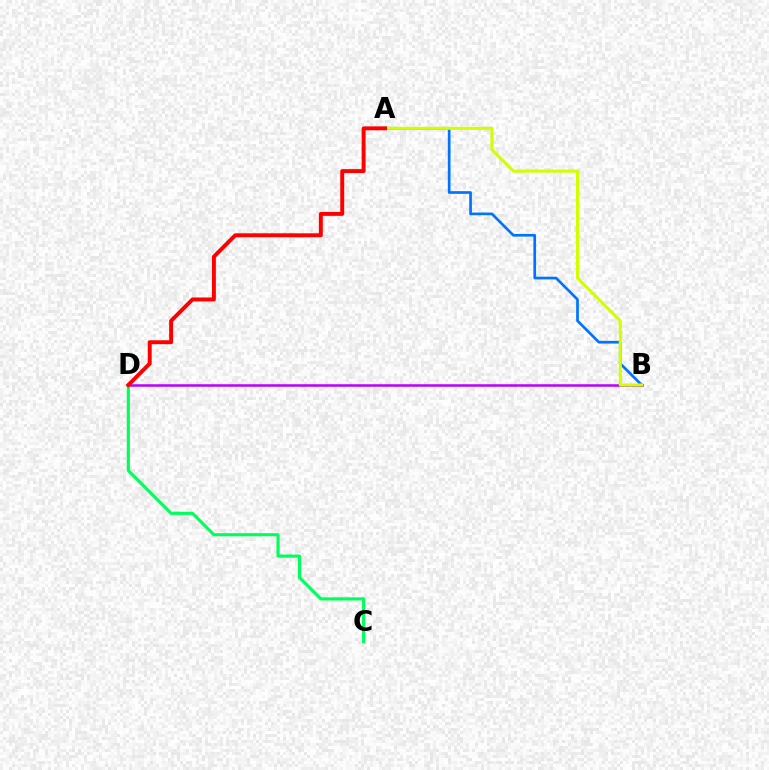{('A', 'B'): [{'color': '#0074ff', 'line_style': 'solid', 'thickness': 1.94}, {'color': '#d1ff00', 'line_style': 'solid', 'thickness': 2.19}], ('B', 'D'): [{'color': '#b900ff', 'line_style': 'solid', 'thickness': 1.81}], ('C', 'D'): [{'color': '#00ff5c', 'line_style': 'solid', 'thickness': 2.25}], ('A', 'D'): [{'color': '#ff0000', 'line_style': 'solid', 'thickness': 2.83}]}